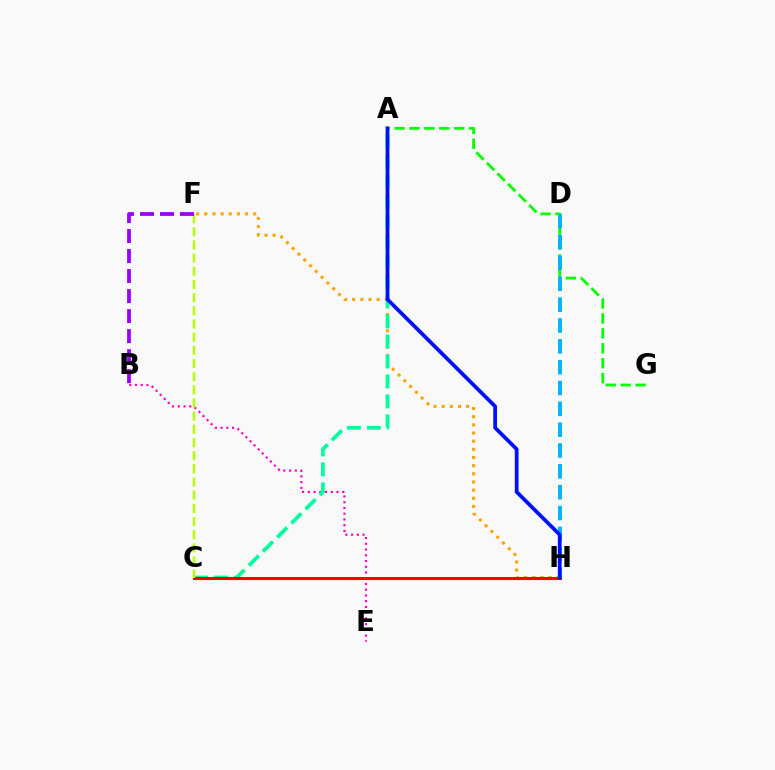{('F', 'H'): [{'color': '#ffa500', 'line_style': 'dotted', 'thickness': 2.22}], ('B', 'E'): [{'color': '#ff00bd', 'line_style': 'dotted', 'thickness': 1.56}], ('A', 'C'): [{'color': '#00ff9d', 'line_style': 'dashed', 'thickness': 2.72}], ('A', 'G'): [{'color': '#08ff00', 'line_style': 'dashed', 'thickness': 2.03}], ('C', 'H'): [{'color': '#ff0000', 'line_style': 'solid', 'thickness': 2.19}], ('C', 'F'): [{'color': '#b3ff00', 'line_style': 'dashed', 'thickness': 1.79}], ('D', 'H'): [{'color': '#00b5ff', 'line_style': 'dashed', 'thickness': 2.83}], ('A', 'H'): [{'color': '#0010ff', 'line_style': 'solid', 'thickness': 2.7}], ('B', 'F'): [{'color': '#9b00ff', 'line_style': 'dashed', 'thickness': 2.72}]}